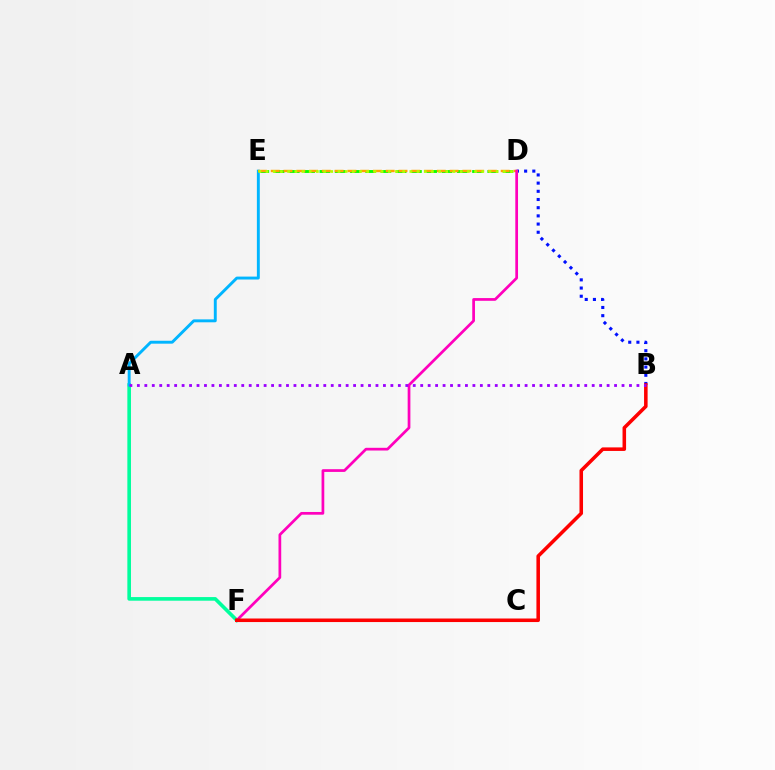{('A', 'F'): [{'color': '#00ff9d', 'line_style': 'solid', 'thickness': 2.61}], ('D', 'E'): [{'color': '#08ff00', 'line_style': 'dashed', 'thickness': 2.07}, {'color': '#ffa500', 'line_style': 'dashed', 'thickness': 1.74}, {'color': '#b3ff00', 'line_style': 'dotted', 'thickness': 1.95}], ('A', 'E'): [{'color': '#00b5ff', 'line_style': 'solid', 'thickness': 2.1}], ('B', 'D'): [{'color': '#0010ff', 'line_style': 'dotted', 'thickness': 2.23}], ('D', 'F'): [{'color': '#ff00bd', 'line_style': 'solid', 'thickness': 1.96}], ('B', 'F'): [{'color': '#ff0000', 'line_style': 'solid', 'thickness': 2.55}], ('A', 'B'): [{'color': '#9b00ff', 'line_style': 'dotted', 'thickness': 2.03}]}